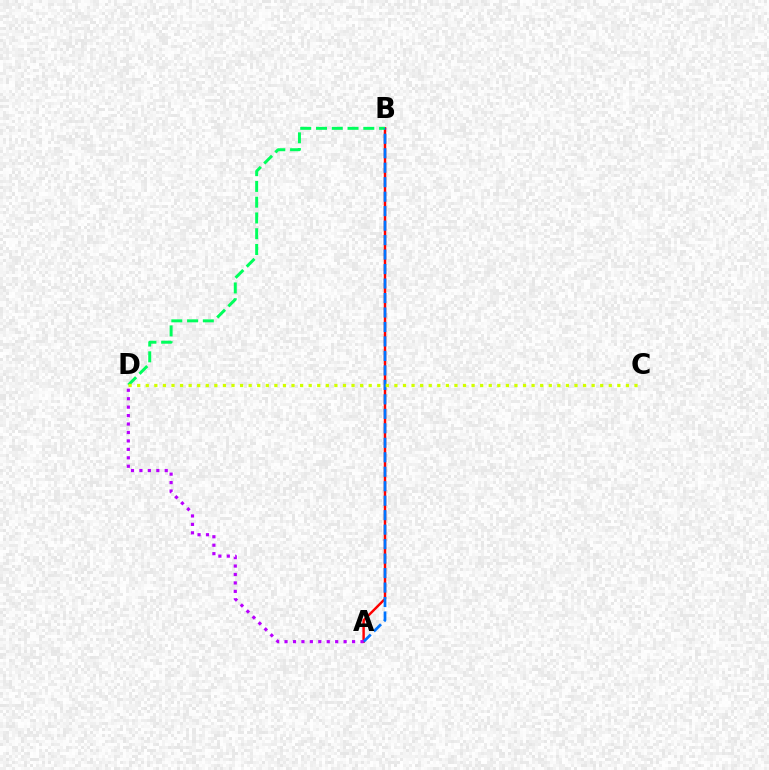{('A', 'B'): [{'color': '#ff0000', 'line_style': 'solid', 'thickness': 1.76}, {'color': '#0074ff', 'line_style': 'dashed', 'thickness': 1.97}], ('B', 'D'): [{'color': '#00ff5c', 'line_style': 'dashed', 'thickness': 2.14}], ('C', 'D'): [{'color': '#d1ff00', 'line_style': 'dotted', 'thickness': 2.33}], ('A', 'D'): [{'color': '#b900ff', 'line_style': 'dotted', 'thickness': 2.29}]}